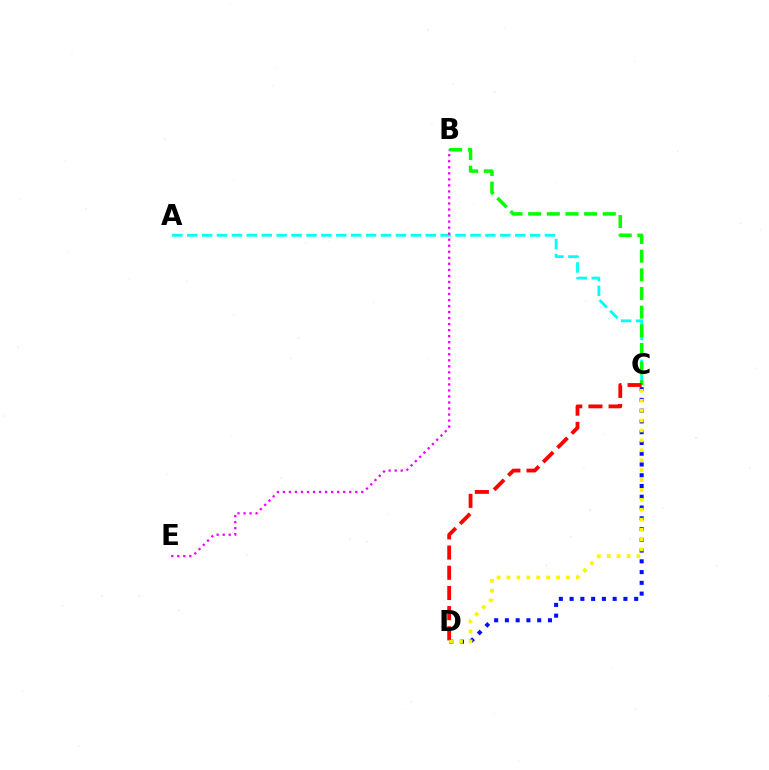{('A', 'C'): [{'color': '#00fff6', 'line_style': 'dashed', 'thickness': 2.03}], ('B', 'C'): [{'color': '#08ff00', 'line_style': 'dashed', 'thickness': 2.53}], ('C', 'D'): [{'color': '#0010ff', 'line_style': 'dotted', 'thickness': 2.92}, {'color': '#ff0000', 'line_style': 'dashed', 'thickness': 2.74}, {'color': '#fcf500', 'line_style': 'dotted', 'thickness': 2.69}], ('B', 'E'): [{'color': '#ee00ff', 'line_style': 'dotted', 'thickness': 1.64}]}